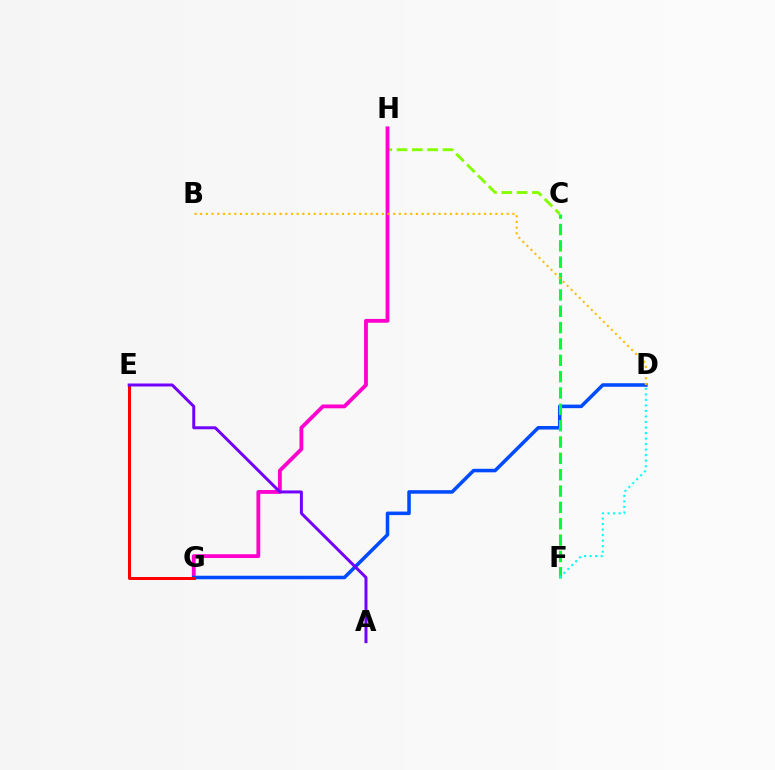{('C', 'H'): [{'color': '#84ff00', 'line_style': 'dashed', 'thickness': 2.08}], ('G', 'H'): [{'color': '#ff00cf', 'line_style': 'solid', 'thickness': 2.75}], ('D', 'G'): [{'color': '#004bff', 'line_style': 'solid', 'thickness': 2.55}], ('C', 'F'): [{'color': '#00ff39', 'line_style': 'dashed', 'thickness': 2.22}], ('D', 'F'): [{'color': '#00fff6', 'line_style': 'dotted', 'thickness': 1.5}], ('E', 'G'): [{'color': '#ff0000', 'line_style': 'solid', 'thickness': 2.15}], ('A', 'E'): [{'color': '#7200ff', 'line_style': 'solid', 'thickness': 2.14}], ('B', 'D'): [{'color': '#ffbd00', 'line_style': 'dotted', 'thickness': 1.54}]}